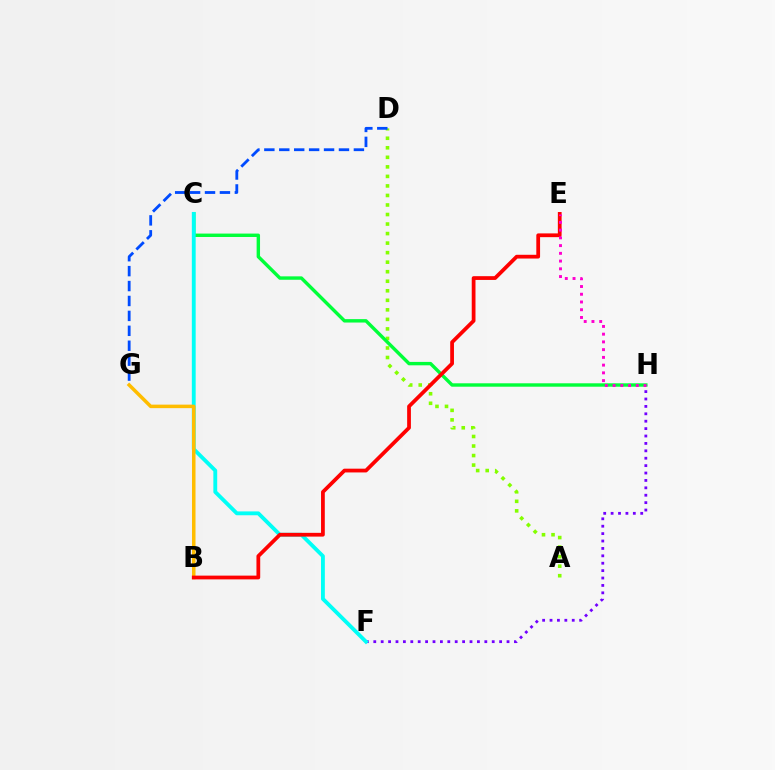{('F', 'H'): [{'color': '#7200ff', 'line_style': 'dotted', 'thickness': 2.01}], ('A', 'D'): [{'color': '#84ff00', 'line_style': 'dotted', 'thickness': 2.59}], ('C', 'H'): [{'color': '#00ff39', 'line_style': 'solid', 'thickness': 2.45}], ('C', 'F'): [{'color': '#00fff6', 'line_style': 'solid', 'thickness': 2.77}], ('D', 'G'): [{'color': '#004bff', 'line_style': 'dashed', 'thickness': 2.03}], ('B', 'G'): [{'color': '#ffbd00', 'line_style': 'solid', 'thickness': 2.53}], ('B', 'E'): [{'color': '#ff0000', 'line_style': 'solid', 'thickness': 2.7}], ('E', 'H'): [{'color': '#ff00cf', 'line_style': 'dotted', 'thickness': 2.1}]}